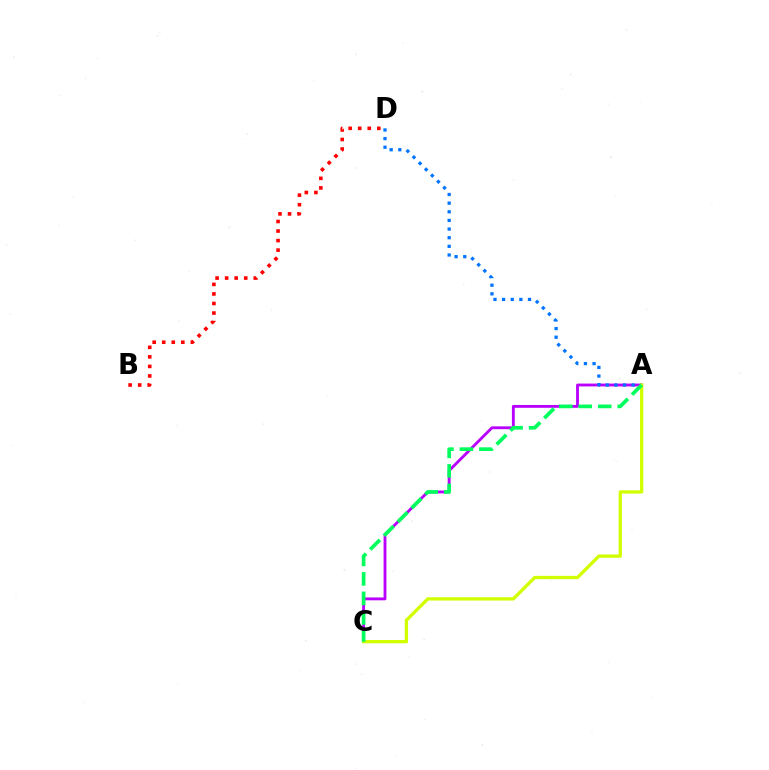{('A', 'C'): [{'color': '#b900ff', 'line_style': 'solid', 'thickness': 2.05}, {'color': '#d1ff00', 'line_style': 'solid', 'thickness': 2.37}, {'color': '#00ff5c', 'line_style': 'dashed', 'thickness': 2.65}], ('A', 'D'): [{'color': '#0074ff', 'line_style': 'dotted', 'thickness': 2.35}], ('B', 'D'): [{'color': '#ff0000', 'line_style': 'dotted', 'thickness': 2.59}]}